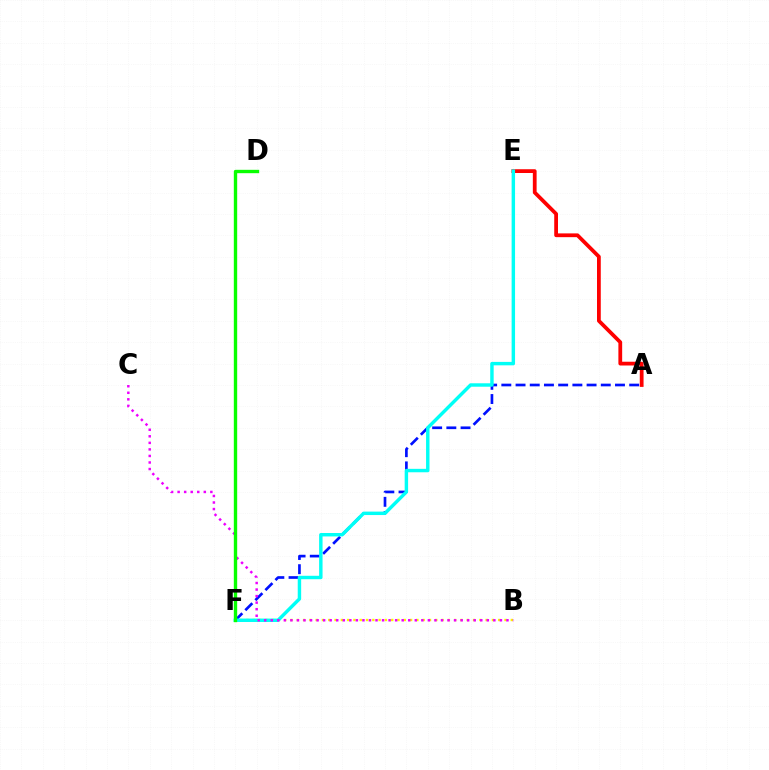{('B', 'F'): [{'color': '#fcf500', 'line_style': 'dotted', 'thickness': 1.71}], ('A', 'E'): [{'color': '#ff0000', 'line_style': 'solid', 'thickness': 2.72}], ('A', 'F'): [{'color': '#0010ff', 'line_style': 'dashed', 'thickness': 1.93}], ('E', 'F'): [{'color': '#00fff6', 'line_style': 'solid', 'thickness': 2.47}], ('B', 'C'): [{'color': '#ee00ff', 'line_style': 'dotted', 'thickness': 1.78}], ('D', 'F'): [{'color': '#08ff00', 'line_style': 'solid', 'thickness': 2.43}]}